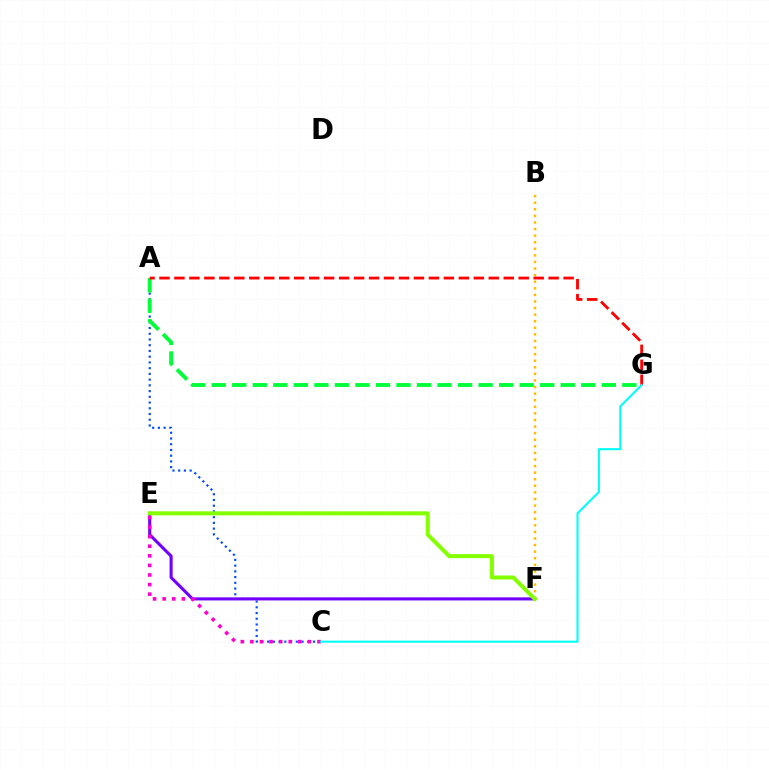{('A', 'C'): [{'color': '#004bff', 'line_style': 'dotted', 'thickness': 1.56}], ('B', 'F'): [{'color': '#ffbd00', 'line_style': 'dotted', 'thickness': 1.79}], ('E', 'F'): [{'color': '#7200ff', 'line_style': 'solid', 'thickness': 2.23}, {'color': '#84ff00', 'line_style': 'solid', 'thickness': 2.89}], ('A', 'G'): [{'color': '#00ff39', 'line_style': 'dashed', 'thickness': 2.79}, {'color': '#ff0000', 'line_style': 'dashed', 'thickness': 2.03}], ('C', 'E'): [{'color': '#ff00cf', 'line_style': 'dotted', 'thickness': 2.61}], ('C', 'G'): [{'color': '#00fff6', 'line_style': 'solid', 'thickness': 1.51}]}